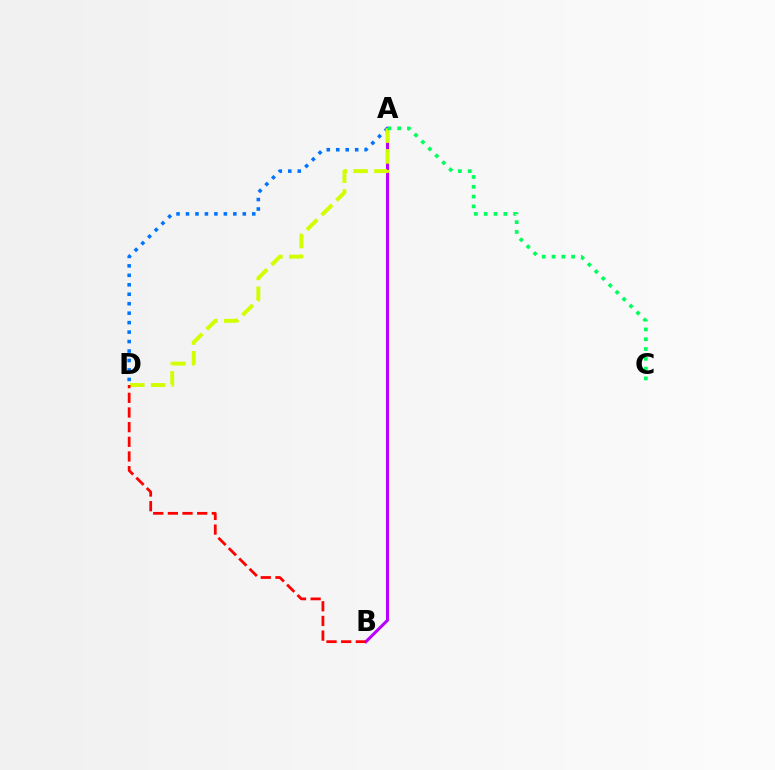{('A', 'B'): [{'color': '#b900ff', 'line_style': 'solid', 'thickness': 2.19}], ('A', 'D'): [{'color': '#0074ff', 'line_style': 'dotted', 'thickness': 2.57}, {'color': '#d1ff00', 'line_style': 'dashed', 'thickness': 2.83}], ('A', 'C'): [{'color': '#00ff5c', 'line_style': 'dotted', 'thickness': 2.66}], ('B', 'D'): [{'color': '#ff0000', 'line_style': 'dashed', 'thickness': 1.99}]}